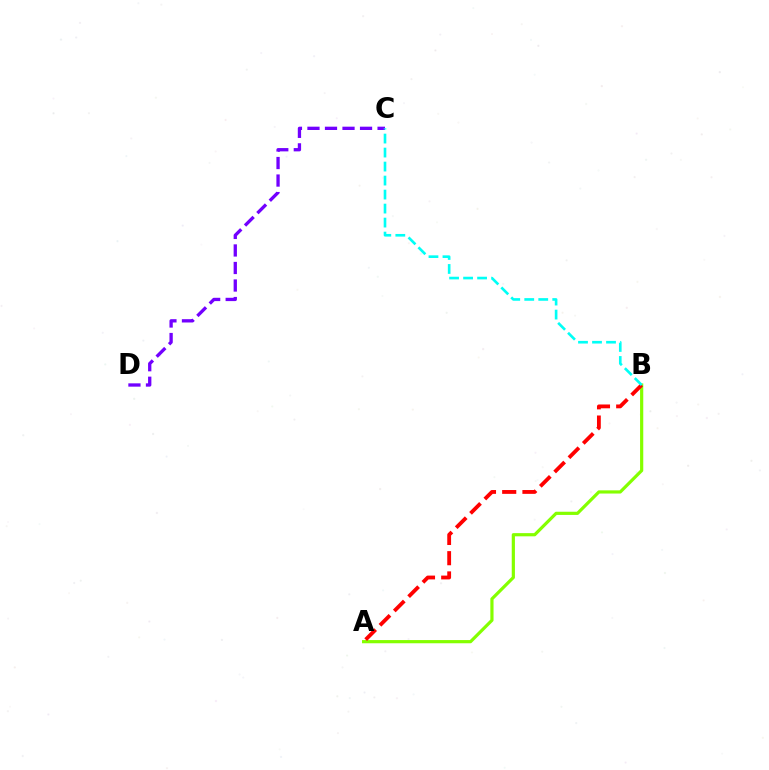{('A', 'B'): [{'color': '#84ff00', 'line_style': 'solid', 'thickness': 2.3}, {'color': '#ff0000', 'line_style': 'dashed', 'thickness': 2.75}], ('C', 'D'): [{'color': '#7200ff', 'line_style': 'dashed', 'thickness': 2.38}], ('B', 'C'): [{'color': '#00fff6', 'line_style': 'dashed', 'thickness': 1.9}]}